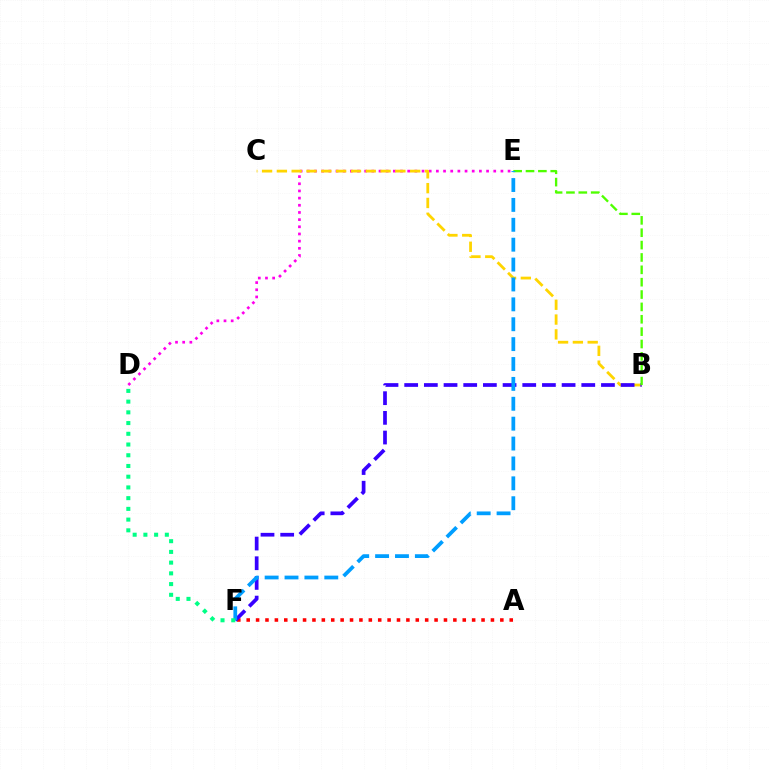{('D', 'E'): [{'color': '#ff00ed', 'line_style': 'dotted', 'thickness': 1.95}], ('A', 'F'): [{'color': '#ff0000', 'line_style': 'dotted', 'thickness': 2.55}], ('B', 'C'): [{'color': '#ffd500', 'line_style': 'dashed', 'thickness': 2.01}], ('B', 'F'): [{'color': '#3700ff', 'line_style': 'dashed', 'thickness': 2.67}], ('B', 'E'): [{'color': '#4fff00', 'line_style': 'dashed', 'thickness': 1.68}], ('E', 'F'): [{'color': '#009eff', 'line_style': 'dashed', 'thickness': 2.7}], ('D', 'F'): [{'color': '#00ff86', 'line_style': 'dotted', 'thickness': 2.91}]}